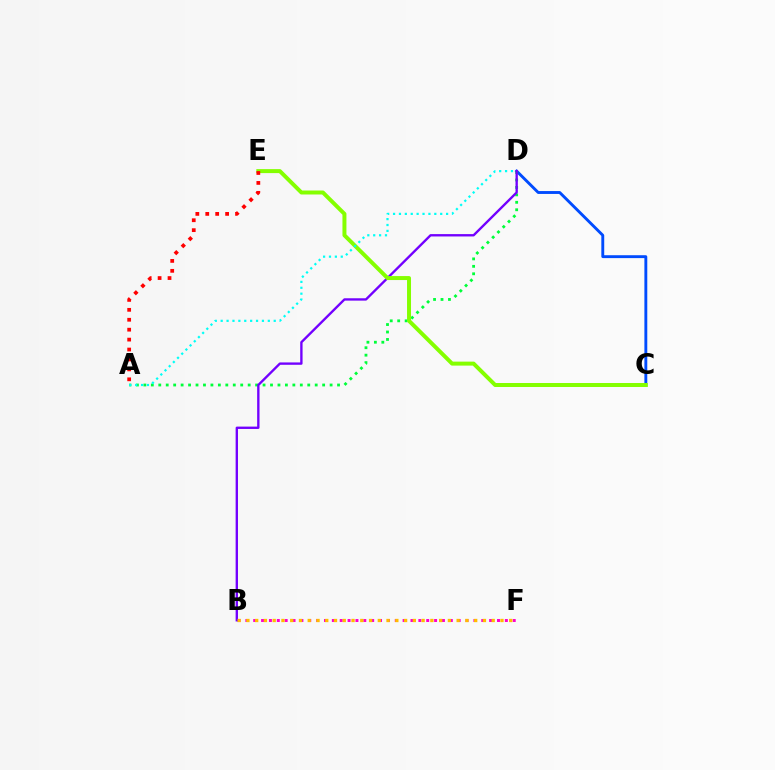{('B', 'F'): [{'color': '#ff00cf', 'line_style': 'dotted', 'thickness': 2.14}, {'color': '#ffbd00', 'line_style': 'dotted', 'thickness': 2.38}], ('C', 'D'): [{'color': '#004bff', 'line_style': 'solid', 'thickness': 2.08}], ('A', 'D'): [{'color': '#00ff39', 'line_style': 'dotted', 'thickness': 2.02}, {'color': '#00fff6', 'line_style': 'dotted', 'thickness': 1.6}], ('B', 'D'): [{'color': '#7200ff', 'line_style': 'solid', 'thickness': 1.7}], ('C', 'E'): [{'color': '#84ff00', 'line_style': 'solid', 'thickness': 2.86}], ('A', 'E'): [{'color': '#ff0000', 'line_style': 'dotted', 'thickness': 2.7}]}